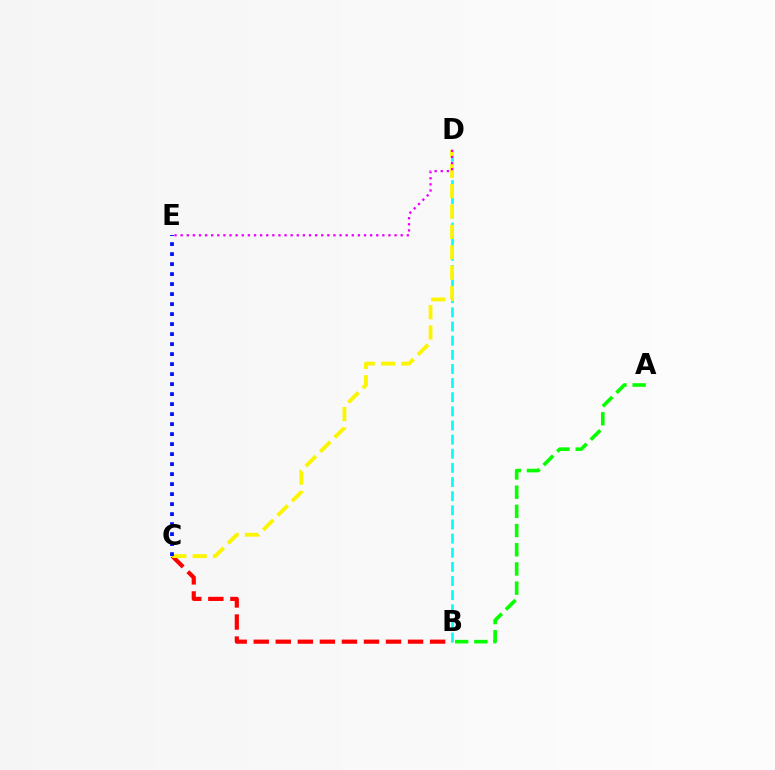{('B', 'D'): [{'color': '#00fff6', 'line_style': 'dashed', 'thickness': 1.92}], ('B', 'C'): [{'color': '#ff0000', 'line_style': 'dashed', 'thickness': 2.99}], ('A', 'B'): [{'color': '#08ff00', 'line_style': 'dashed', 'thickness': 2.61}], ('C', 'D'): [{'color': '#fcf500', 'line_style': 'dashed', 'thickness': 2.77}], ('C', 'E'): [{'color': '#0010ff', 'line_style': 'dotted', 'thickness': 2.72}], ('D', 'E'): [{'color': '#ee00ff', 'line_style': 'dotted', 'thickness': 1.66}]}